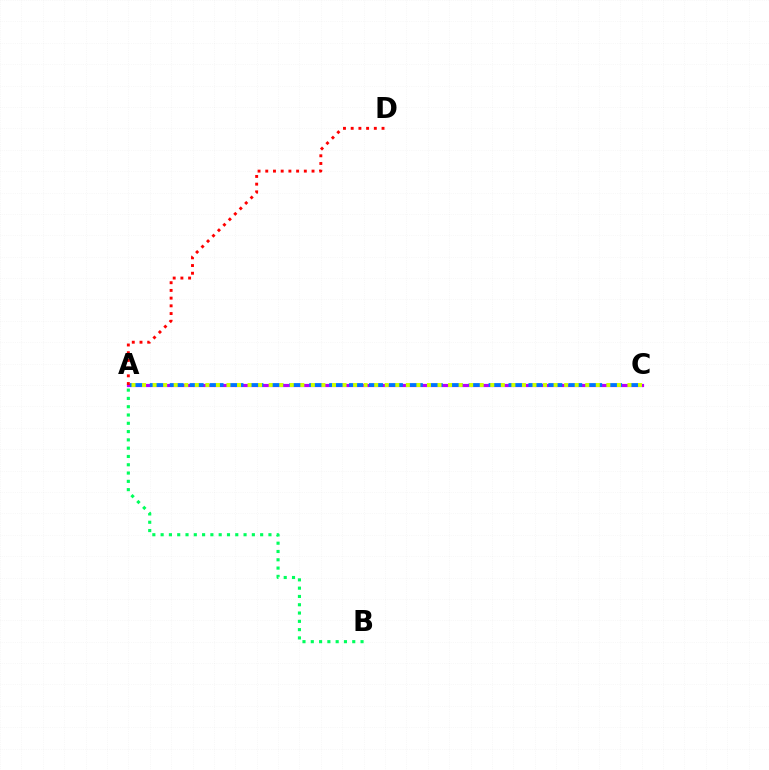{('A', 'C'): [{'color': '#b900ff', 'line_style': 'solid', 'thickness': 2.29}, {'color': '#0074ff', 'line_style': 'dashed', 'thickness': 2.71}, {'color': '#d1ff00', 'line_style': 'dotted', 'thickness': 2.87}], ('A', 'B'): [{'color': '#00ff5c', 'line_style': 'dotted', 'thickness': 2.25}], ('A', 'D'): [{'color': '#ff0000', 'line_style': 'dotted', 'thickness': 2.1}]}